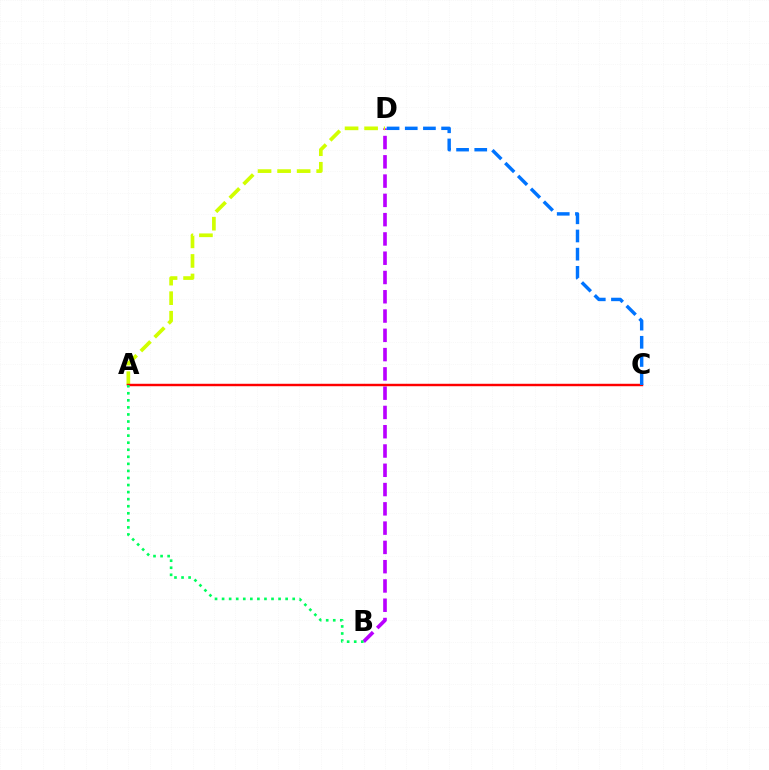{('B', 'D'): [{'color': '#b900ff', 'line_style': 'dashed', 'thickness': 2.62}], ('A', 'D'): [{'color': '#d1ff00', 'line_style': 'dashed', 'thickness': 2.66}], ('A', 'C'): [{'color': '#ff0000', 'line_style': 'solid', 'thickness': 1.76}], ('C', 'D'): [{'color': '#0074ff', 'line_style': 'dashed', 'thickness': 2.47}], ('A', 'B'): [{'color': '#00ff5c', 'line_style': 'dotted', 'thickness': 1.92}]}